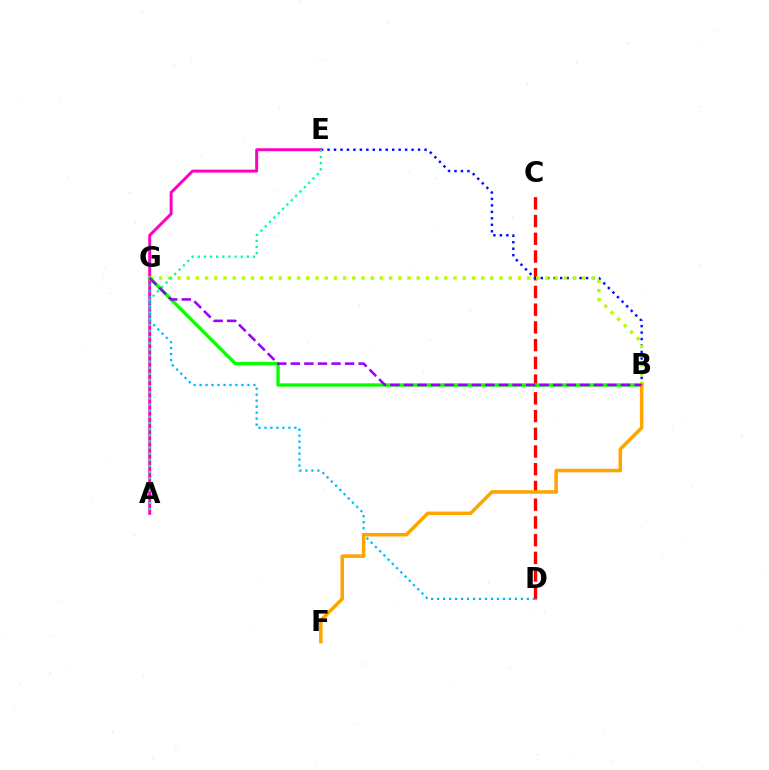{('C', 'D'): [{'color': '#ff0000', 'line_style': 'dashed', 'thickness': 2.41}], ('B', 'E'): [{'color': '#0010ff', 'line_style': 'dotted', 'thickness': 1.76}], ('A', 'E'): [{'color': '#ff00bd', 'line_style': 'solid', 'thickness': 2.12}, {'color': '#00ff9d', 'line_style': 'dotted', 'thickness': 1.67}], ('D', 'G'): [{'color': '#00b5ff', 'line_style': 'dotted', 'thickness': 1.63}], ('B', 'G'): [{'color': '#b3ff00', 'line_style': 'dotted', 'thickness': 2.5}, {'color': '#08ff00', 'line_style': 'solid', 'thickness': 2.43}, {'color': '#9b00ff', 'line_style': 'dashed', 'thickness': 1.84}], ('B', 'F'): [{'color': '#ffa500', 'line_style': 'solid', 'thickness': 2.54}]}